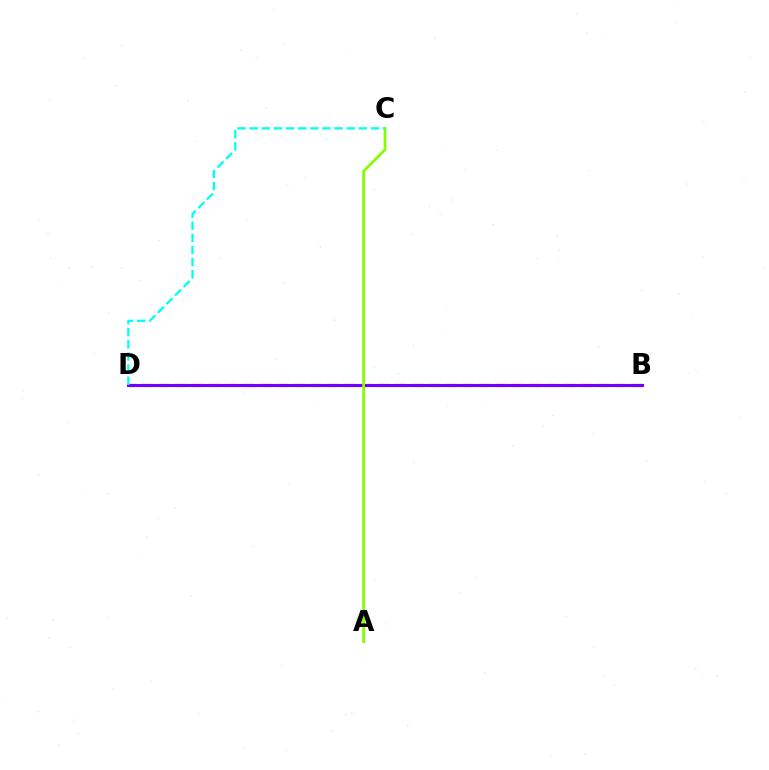{('B', 'D'): [{'color': '#ff0000', 'line_style': 'dashed', 'thickness': 2.29}, {'color': '#7200ff', 'line_style': 'solid', 'thickness': 2.21}], ('A', 'C'): [{'color': '#84ff00', 'line_style': 'solid', 'thickness': 1.99}], ('C', 'D'): [{'color': '#00fff6', 'line_style': 'dashed', 'thickness': 1.65}]}